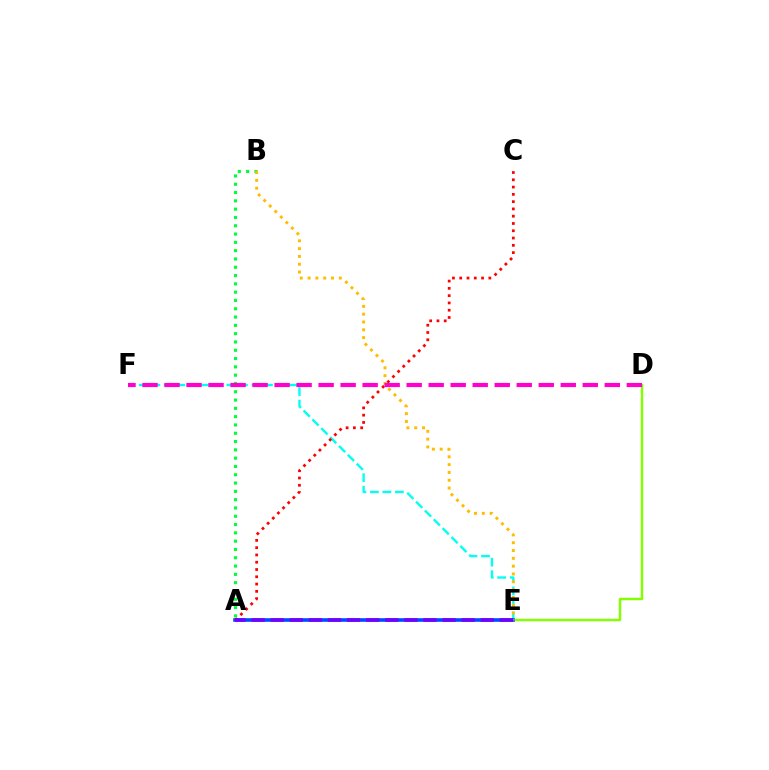{('E', 'F'): [{'color': '#00fff6', 'line_style': 'dashed', 'thickness': 1.7}], ('D', 'E'): [{'color': '#84ff00', 'line_style': 'solid', 'thickness': 1.77}], ('A', 'E'): [{'color': '#004bff', 'line_style': 'solid', 'thickness': 2.6}, {'color': '#7200ff', 'line_style': 'dashed', 'thickness': 2.59}], ('A', 'B'): [{'color': '#00ff39', 'line_style': 'dotted', 'thickness': 2.26}], ('A', 'C'): [{'color': '#ff0000', 'line_style': 'dotted', 'thickness': 1.98}], ('B', 'E'): [{'color': '#ffbd00', 'line_style': 'dotted', 'thickness': 2.12}], ('D', 'F'): [{'color': '#ff00cf', 'line_style': 'dashed', 'thickness': 2.99}]}